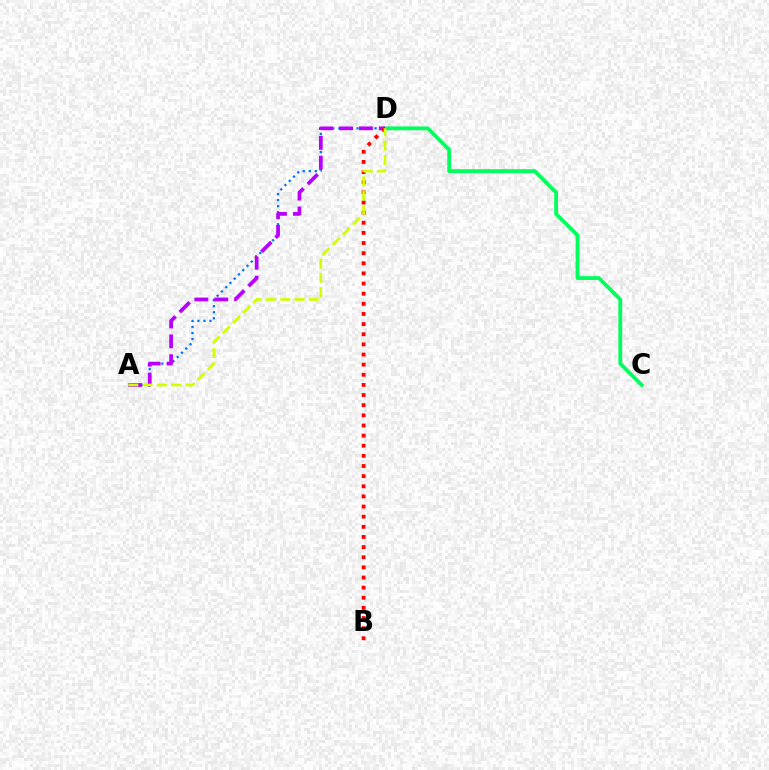{('C', 'D'): [{'color': '#00ff5c', 'line_style': 'solid', 'thickness': 2.74}], ('A', 'D'): [{'color': '#0074ff', 'line_style': 'dotted', 'thickness': 1.64}, {'color': '#b900ff', 'line_style': 'dashed', 'thickness': 2.7}, {'color': '#d1ff00', 'line_style': 'dashed', 'thickness': 1.94}], ('B', 'D'): [{'color': '#ff0000', 'line_style': 'dotted', 'thickness': 2.75}]}